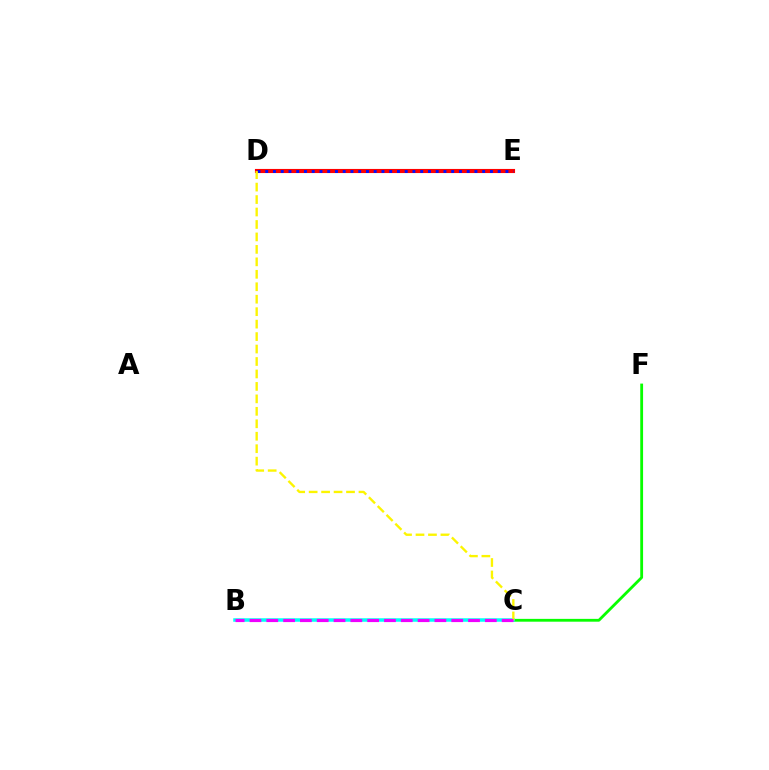{('D', 'E'): [{'color': '#ff0000', 'line_style': 'solid', 'thickness': 2.96}, {'color': '#0010ff', 'line_style': 'dotted', 'thickness': 2.11}], ('C', 'F'): [{'color': '#08ff00', 'line_style': 'solid', 'thickness': 2.03}], ('B', 'C'): [{'color': '#00fff6', 'line_style': 'solid', 'thickness': 2.53}, {'color': '#ee00ff', 'line_style': 'dashed', 'thickness': 2.28}], ('C', 'D'): [{'color': '#fcf500', 'line_style': 'dashed', 'thickness': 1.69}]}